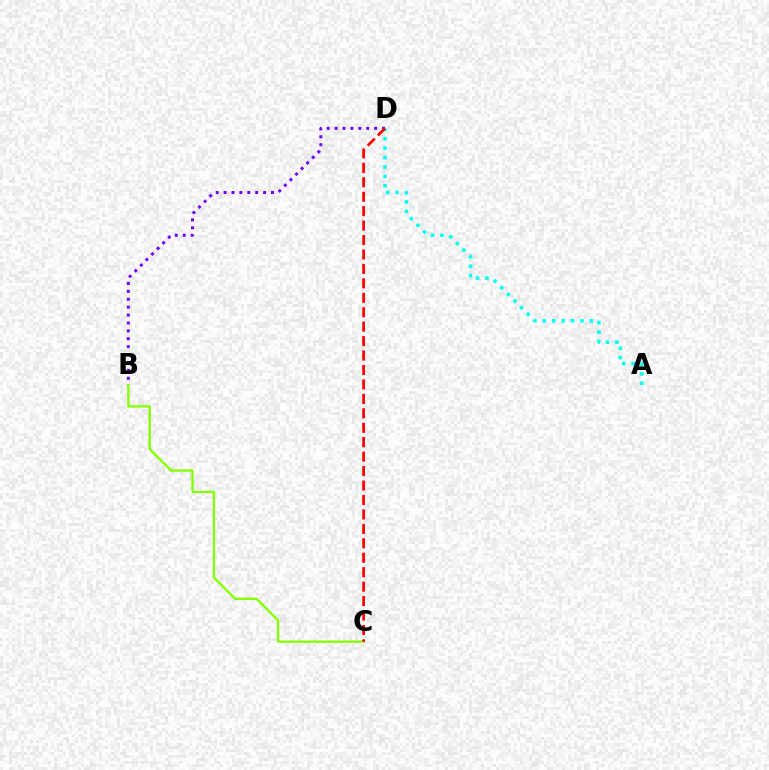{('B', 'D'): [{'color': '#7200ff', 'line_style': 'dotted', 'thickness': 2.15}], ('A', 'D'): [{'color': '#00fff6', 'line_style': 'dotted', 'thickness': 2.55}], ('B', 'C'): [{'color': '#84ff00', 'line_style': 'solid', 'thickness': 1.66}], ('C', 'D'): [{'color': '#ff0000', 'line_style': 'dashed', 'thickness': 1.96}]}